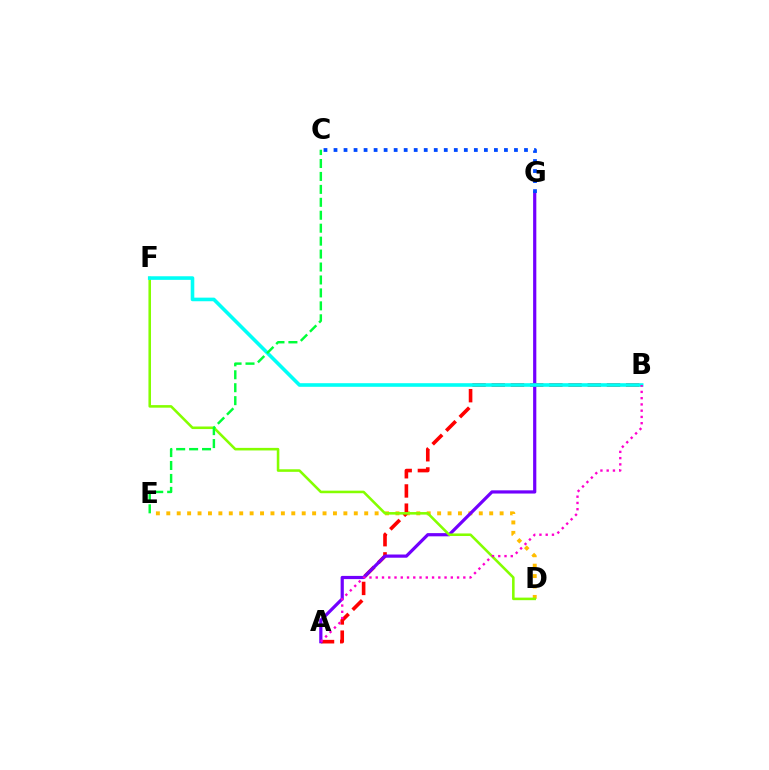{('D', 'E'): [{'color': '#ffbd00', 'line_style': 'dotted', 'thickness': 2.83}], ('A', 'B'): [{'color': '#ff0000', 'line_style': 'dashed', 'thickness': 2.61}, {'color': '#ff00cf', 'line_style': 'dotted', 'thickness': 1.7}], ('A', 'G'): [{'color': '#7200ff', 'line_style': 'solid', 'thickness': 2.31}], ('D', 'F'): [{'color': '#84ff00', 'line_style': 'solid', 'thickness': 1.85}], ('C', 'G'): [{'color': '#004bff', 'line_style': 'dotted', 'thickness': 2.72}], ('B', 'F'): [{'color': '#00fff6', 'line_style': 'solid', 'thickness': 2.59}], ('C', 'E'): [{'color': '#00ff39', 'line_style': 'dashed', 'thickness': 1.76}]}